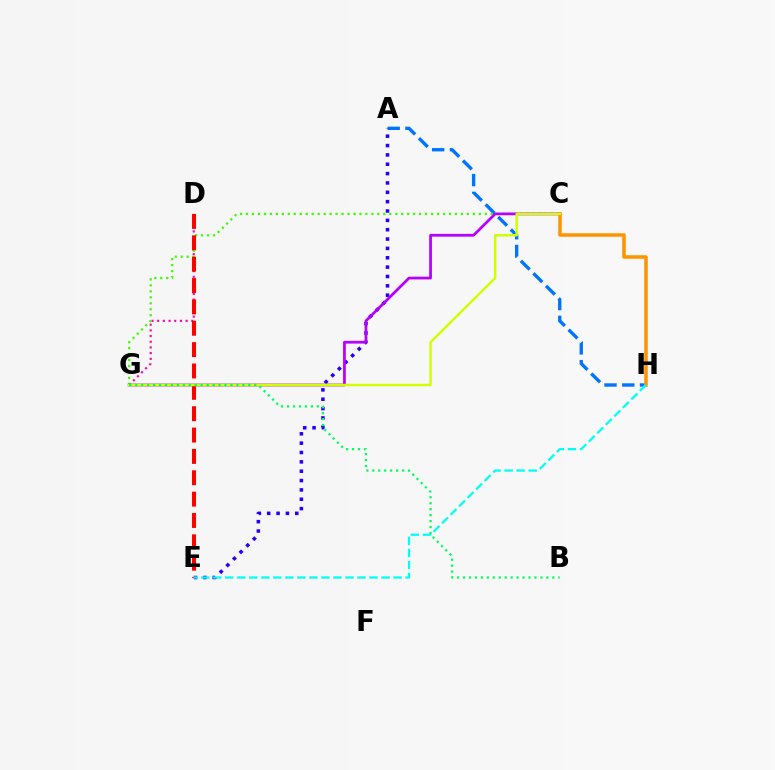{('D', 'G'): [{'color': '#ff00ac', 'line_style': 'dotted', 'thickness': 1.54}], ('A', 'H'): [{'color': '#0074ff', 'line_style': 'dashed', 'thickness': 2.41}], ('A', 'E'): [{'color': '#2500ff', 'line_style': 'dotted', 'thickness': 2.54}], ('C', 'G'): [{'color': '#3dff00', 'line_style': 'dotted', 'thickness': 1.62}, {'color': '#b900ff', 'line_style': 'solid', 'thickness': 1.99}, {'color': '#d1ff00', 'line_style': 'solid', 'thickness': 1.76}], ('D', 'E'): [{'color': '#ff0000', 'line_style': 'dashed', 'thickness': 2.9}], ('C', 'H'): [{'color': '#ff9400', 'line_style': 'solid', 'thickness': 2.54}], ('E', 'H'): [{'color': '#00fff6', 'line_style': 'dashed', 'thickness': 1.63}], ('B', 'G'): [{'color': '#00ff5c', 'line_style': 'dotted', 'thickness': 1.62}]}